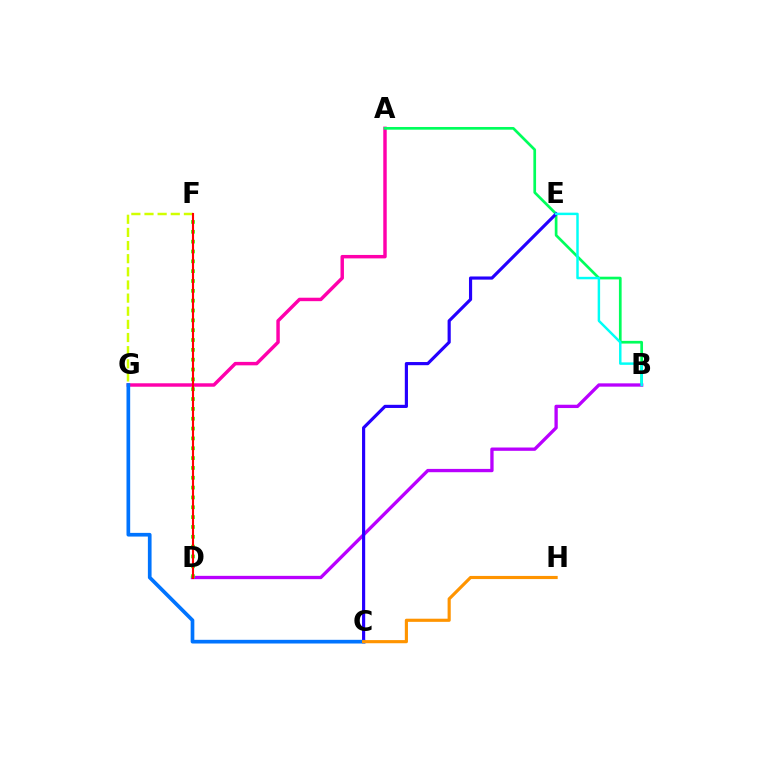{('A', 'G'): [{'color': '#ff00ac', 'line_style': 'solid', 'thickness': 2.48}], ('A', 'B'): [{'color': '#00ff5c', 'line_style': 'solid', 'thickness': 1.94}], ('B', 'D'): [{'color': '#b900ff', 'line_style': 'solid', 'thickness': 2.38}], ('C', 'E'): [{'color': '#2500ff', 'line_style': 'solid', 'thickness': 2.27}], ('F', 'G'): [{'color': '#d1ff00', 'line_style': 'dashed', 'thickness': 1.78}], ('C', 'G'): [{'color': '#0074ff', 'line_style': 'solid', 'thickness': 2.65}], ('D', 'F'): [{'color': '#3dff00', 'line_style': 'dotted', 'thickness': 2.67}, {'color': '#ff0000', 'line_style': 'solid', 'thickness': 1.53}], ('C', 'H'): [{'color': '#ff9400', 'line_style': 'solid', 'thickness': 2.26}], ('B', 'E'): [{'color': '#00fff6', 'line_style': 'solid', 'thickness': 1.77}]}